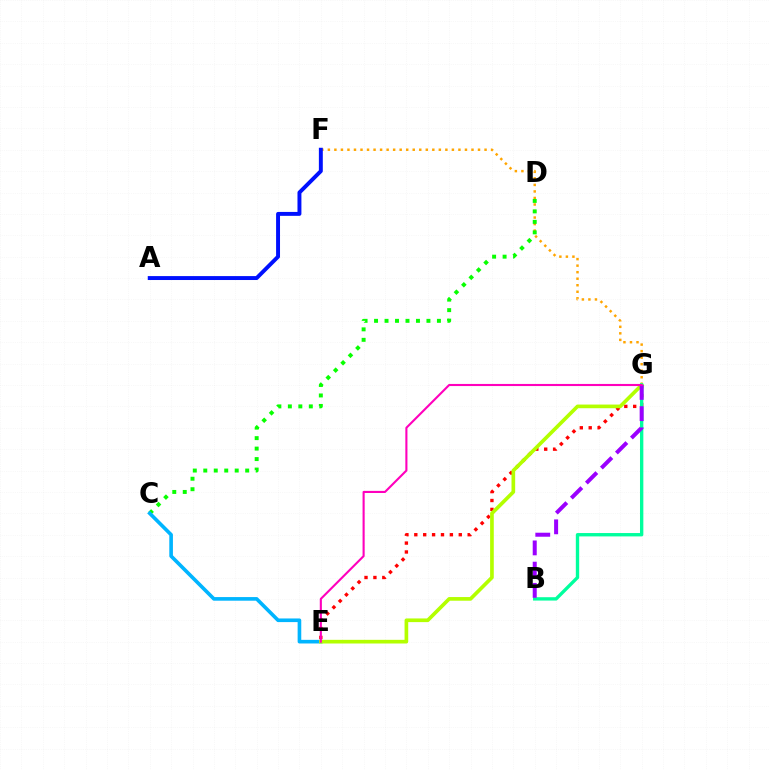{('E', 'G'): [{'color': '#ff0000', 'line_style': 'dotted', 'thickness': 2.42}, {'color': '#b3ff00', 'line_style': 'solid', 'thickness': 2.64}, {'color': '#ff00bd', 'line_style': 'solid', 'thickness': 1.52}], ('F', 'G'): [{'color': '#ffa500', 'line_style': 'dotted', 'thickness': 1.77}], ('A', 'F'): [{'color': '#0010ff', 'line_style': 'solid', 'thickness': 2.83}], ('C', 'D'): [{'color': '#08ff00', 'line_style': 'dotted', 'thickness': 2.85}], ('C', 'E'): [{'color': '#00b5ff', 'line_style': 'solid', 'thickness': 2.61}], ('B', 'G'): [{'color': '#00ff9d', 'line_style': 'solid', 'thickness': 2.42}, {'color': '#9b00ff', 'line_style': 'dashed', 'thickness': 2.88}]}